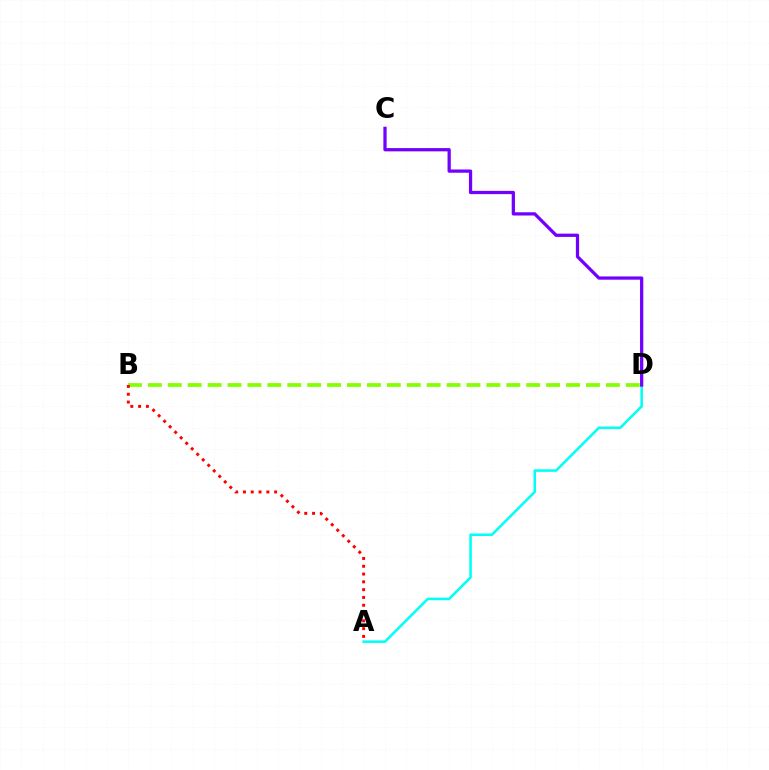{('B', 'D'): [{'color': '#84ff00', 'line_style': 'dashed', 'thickness': 2.71}], ('A', 'B'): [{'color': '#ff0000', 'line_style': 'dotted', 'thickness': 2.12}], ('A', 'D'): [{'color': '#00fff6', 'line_style': 'solid', 'thickness': 1.83}], ('C', 'D'): [{'color': '#7200ff', 'line_style': 'solid', 'thickness': 2.34}]}